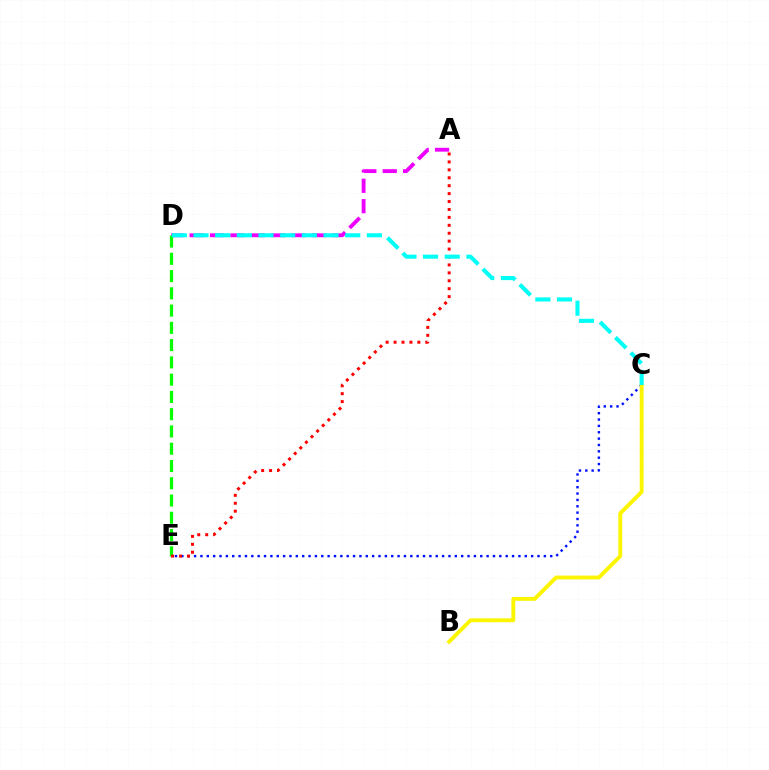{('A', 'D'): [{'color': '#ee00ff', 'line_style': 'dashed', 'thickness': 2.77}], ('C', 'E'): [{'color': '#0010ff', 'line_style': 'dotted', 'thickness': 1.73}], ('D', 'E'): [{'color': '#08ff00', 'line_style': 'dashed', 'thickness': 2.35}], ('B', 'C'): [{'color': '#fcf500', 'line_style': 'solid', 'thickness': 2.78}], ('A', 'E'): [{'color': '#ff0000', 'line_style': 'dotted', 'thickness': 2.15}], ('C', 'D'): [{'color': '#00fff6', 'line_style': 'dashed', 'thickness': 2.94}]}